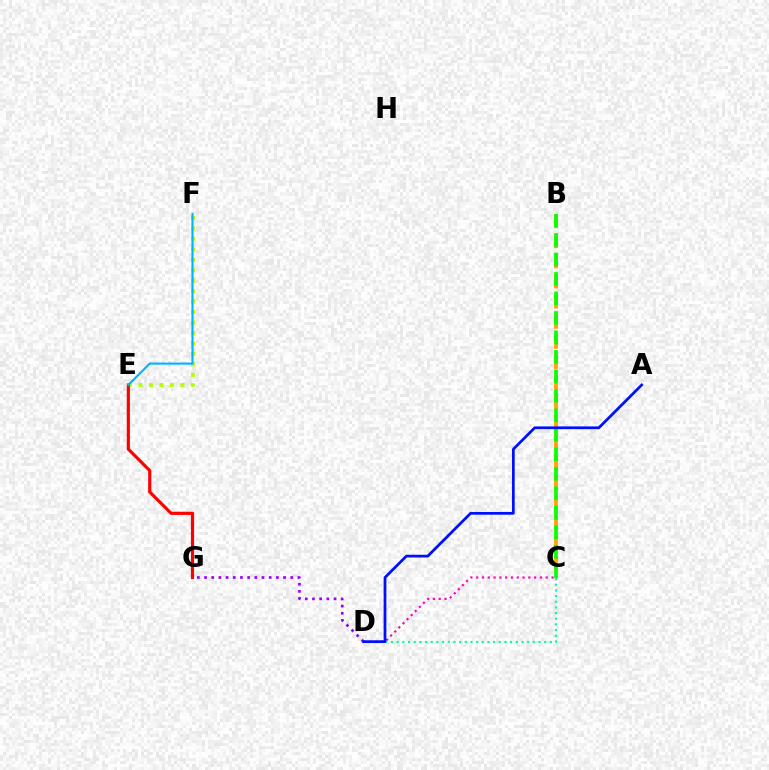{('B', 'C'): [{'color': '#ffa500', 'line_style': 'dashed', 'thickness': 2.73}, {'color': '#08ff00', 'line_style': 'dashed', 'thickness': 2.65}], ('C', 'D'): [{'color': '#ff00bd', 'line_style': 'dotted', 'thickness': 1.57}, {'color': '#00ff9d', 'line_style': 'dotted', 'thickness': 1.54}], ('E', 'F'): [{'color': '#b3ff00', 'line_style': 'dotted', 'thickness': 2.84}, {'color': '#00b5ff', 'line_style': 'solid', 'thickness': 1.53}], ('D', 'G'): [{'color': '#9b00ff', 'line_style': 'dotted', 'thickness': 1.95}], ('E', 'G'): [{'color': '#ff0000', 'line_style': 'solid', 'thickness': 2.28}], ('A', 'D'): [{'color': '#0010ff', 'line_style': 'solid', 'thickness': 1.98}]}